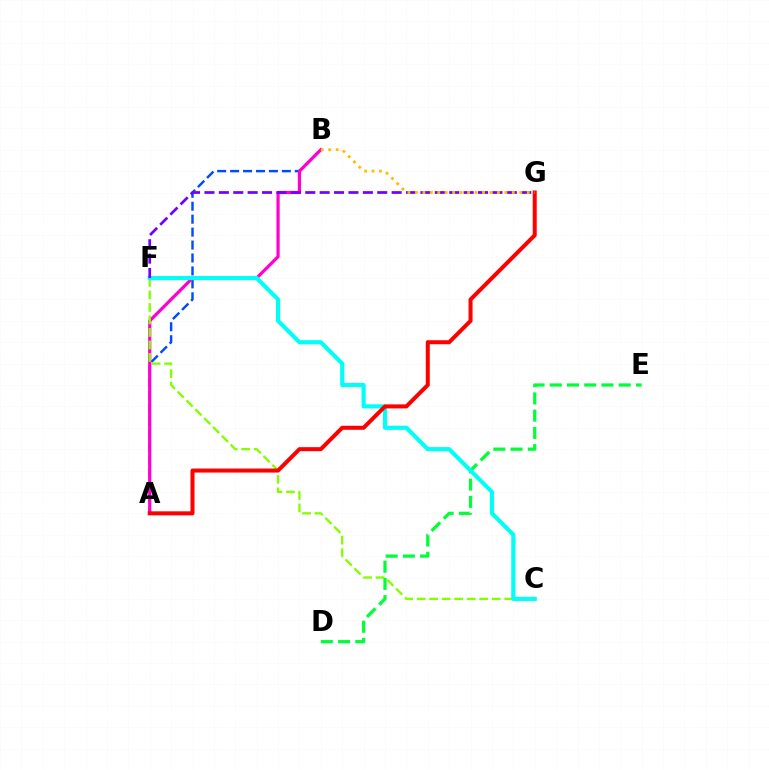{('A', 'B'): [{'color': '#004bff', 'line_style': 'dashed', 'thickness': 1.76}, {'color': '#ff00cf', 'line_style': 'solid', 'thickness': 2.31}], ('C', 'F'): [{'color': '#84ff00', 'line_style': 'dashed', 'thickness': 1.7}, {'color': '#00fff6', 'line_style': 'solid', 'thickness': 2.99}], ('D', 'E'): [{'color': '#00ff39', 'line_style': 'dashed', 'thickness': 2.34}], ('F', 'G'): [{'color': '#7200ff', 'line_style': 'dashed', 'thickness': 1.96}], ('A', 'G'): [{'color': '#ff0000', 'line_style': 'solid', 'thickness': 2.89}], ('B', 'G'): [{'color': '#ffbd00', 'line_style': 'dotted', 'thickness': 2.03}]}